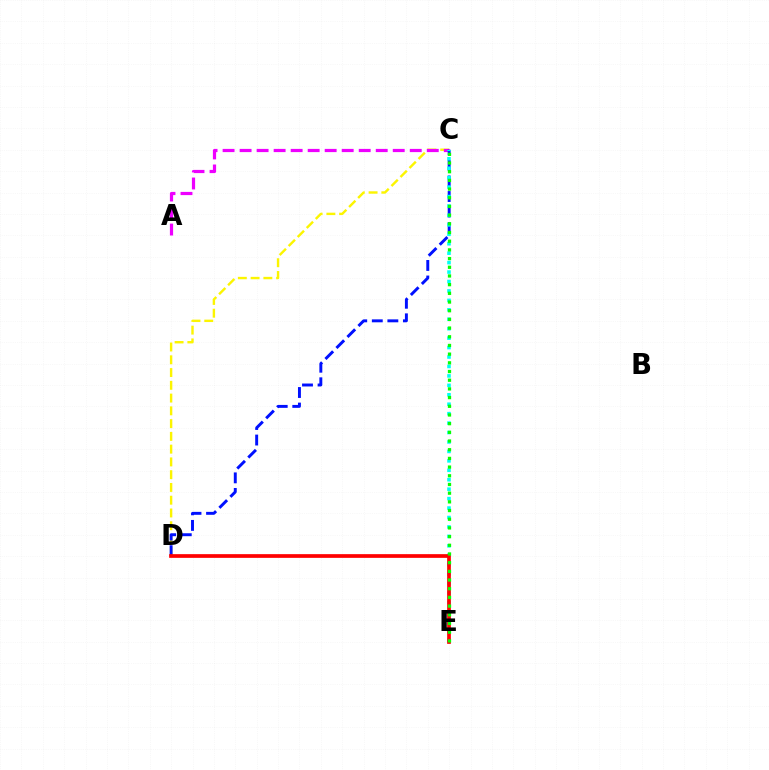{('C', 'D'): [{'color': '#fcf500', 'line_style': 'dashed', 'thickness': 1.73}, {'color': '#0010ff', 'line_style': 'dashed', 'thickness': 2.11}], ('A', 'C'): [{'color': '#ee00ff', 'line_style': 'dashed', 'thickness': 2.31}], ('C', 'E'): [{'color': '#00fff6', 'line_style': 'dotted', 'thickness': 2.56}, {'color': '#08ff00', 'line_style': 'dotted', 'thickness': 2.36}], ('D', 'E'): [{'color': '#ff0000', 'line_style': 'solid', 'thickness': 2.66}]}